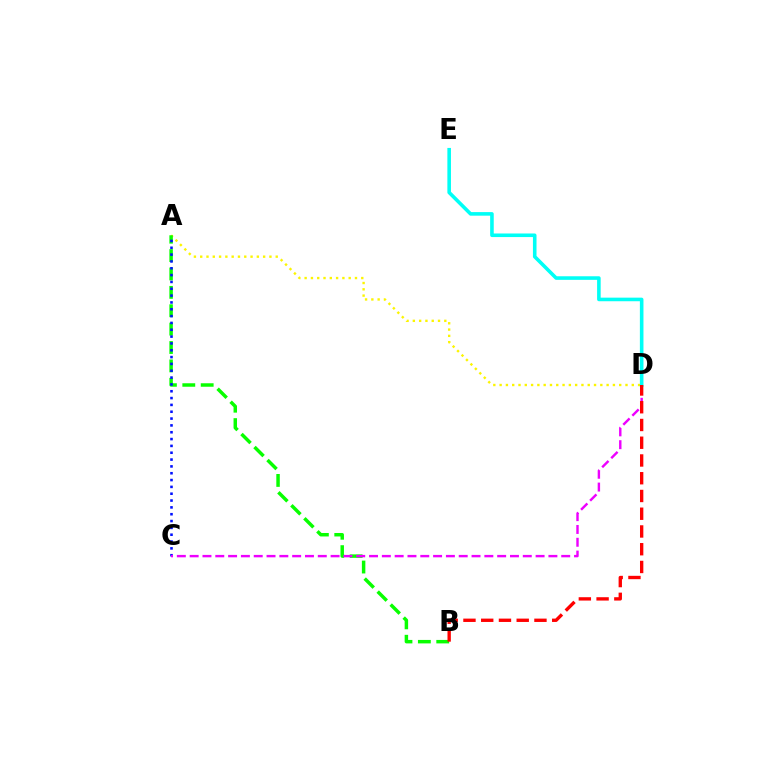{('A', 'D'): [{'color': '#fcf500', 'line_style': 'dotted', 'thickness': 1.71}], ('A', 'B'): [{'color': '#08ff00', 'line_style': 'dashed', 'thickness': 2.5}], ('A', 'C'): [{'color': '#0010ff', 'line_style': 'dotted', 'thickness': 1.86}], ('C', 'D'): [{'color': '#ee00ff', 'line_style': 'dashed', 'thickness': 1.74}], ('D', 'E'): [{'color': '#00fff6', 'line_style': 'solid', 'thickness': 2.58}], ('B', 'D'): [{'color': '#ff0000', 'line_style': 'dashed', 'thickness': 2.41}]}